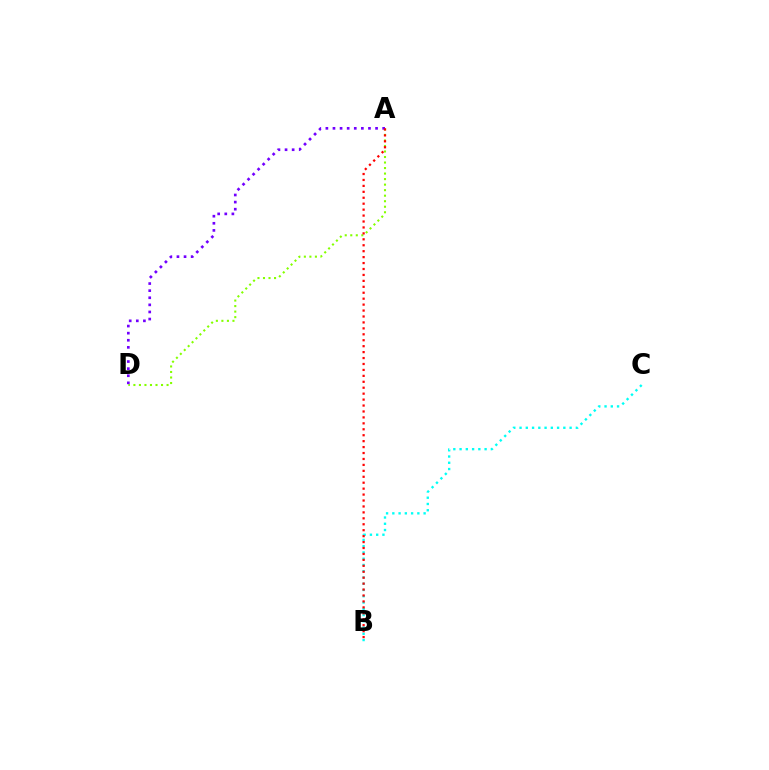{('B', 'C'): [{'color': '#00fff6', 'line_style': 'dotted', 'thickness': 1.7}], ('A', 'D'): [{'color': '#84ff00', 'line_style': 'dotted', 'thickness': 1.5}, {'color': '#7200ff', 'line_style': 'dotted', 'thickness': 1.93}], ('A', 'B'): [{'color': '#ff0000', 'line_style': 'dotted', 'thickness': 1.61}]}